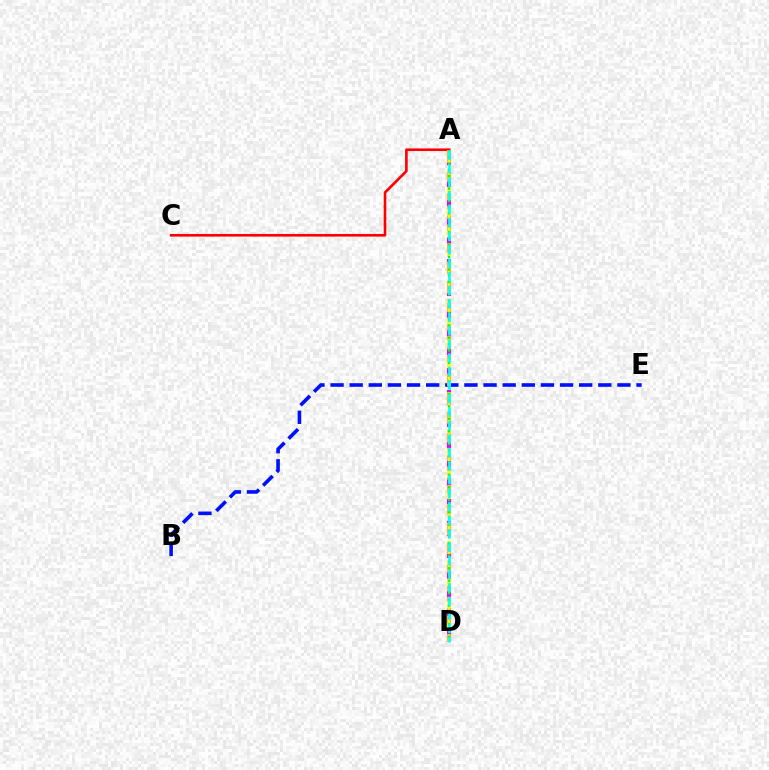{('B', 'E'): [{'color': '#0010ff', 'line_style': 'dashed', 'thickness': 2.6}], ('A', 'D'): [{'color': '#ee00ff', 'line_style': 'dashed', 'thickness': 2.96}, {'color': '#fcf500', 'line_style': 'dashed', 'thickness': 2.53}, {'color': '#08ff00', 'line_style': 'dotted', 'thickness': 1.69}, {'color': '#00fff6', 'line_style': 'dashed', 'thickness': 1.84}], ('A', 'C'): [{'color': '#ff0000', 'line_style': 'solid', 'thickness': 1.89}]}